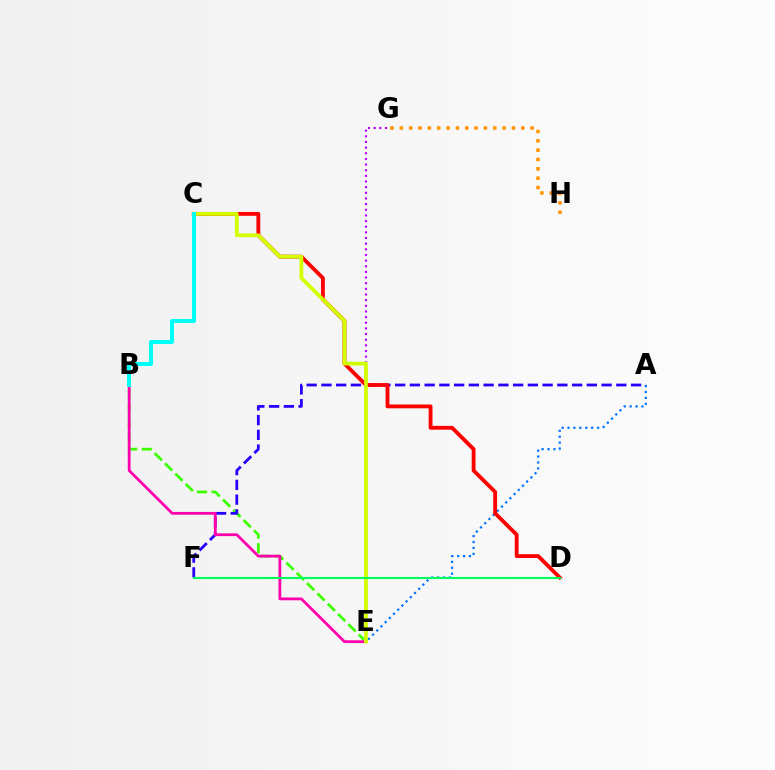{('B', 'E'): [{'color': '#3dff00', 'line_style': 'dashed', 'thickness': 1.98}, {'color': '#ff00ac', 'line_style': 'solid', 'thickness': 2.0}], ('E', 'G'): [{'color': '#b900ff', 'line_style': 'dotted', 'thickness': 1.54}], ('A', 'F'): [{'color': '#2500ff', 'line_style': 'dashed', 'thickness': 2.0}], ('A', 'E'): [{'color': '#0074ff', 'line_style': 'dotted', 'thickness': 1.61}], ('C', 'D'): [{'color': '#ff0000', 'line_style': 'solid', 'thickness': 2.76}], ('G', 'H'): [{'color': '#ff9400', 'line_style': 'dotted', 'thickness': 2.54}], ('C', 'E'): [{'color': '#d1ff00', 'line_style': 'solid', 'thickness': 2.67}], ('D', 'F'): [{'color': '#00ff5c', 'line_style': 'solid', 'thickness': 1.5}], ('B', 'C'): [{'color': '#00fff6', 'line_style': 'solid', 'thickness': 2.87}]}